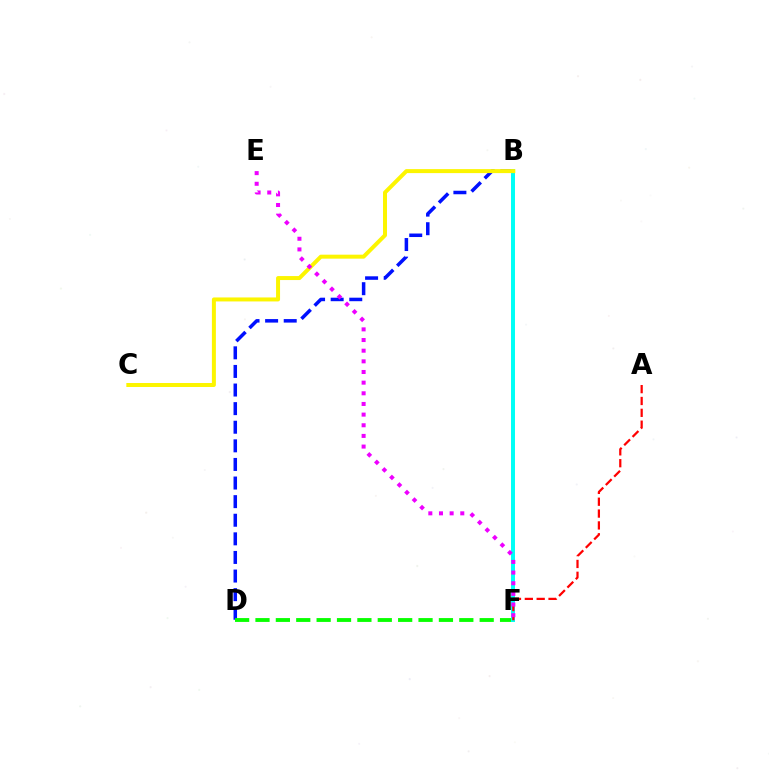{('B', 'D'): [{'color': '#0010ff', 'line_style': 'dashed', 'thickness': 2.53}], ('D', 'F'): [{'color': '#08ff00', 'line_style': 'dashed', 'thickness': 2.77}], ('B', 'F'): [{'color': '#00fff6', 'line_style': 'solid', 'thickness': 2.87}], ('B', 'C'): [{'color': '#fcf500', 'line_style': 'solid', 'thickness': 2.87}], ('A', 'F'): [{'color': '#ff0000', 'line_style': 'dashed', 'thickness': 1.61}], ('E', 'F'): [{'color': '#ee00ff', 'line_style': 'dotted', 'thickness': 2.89}]}